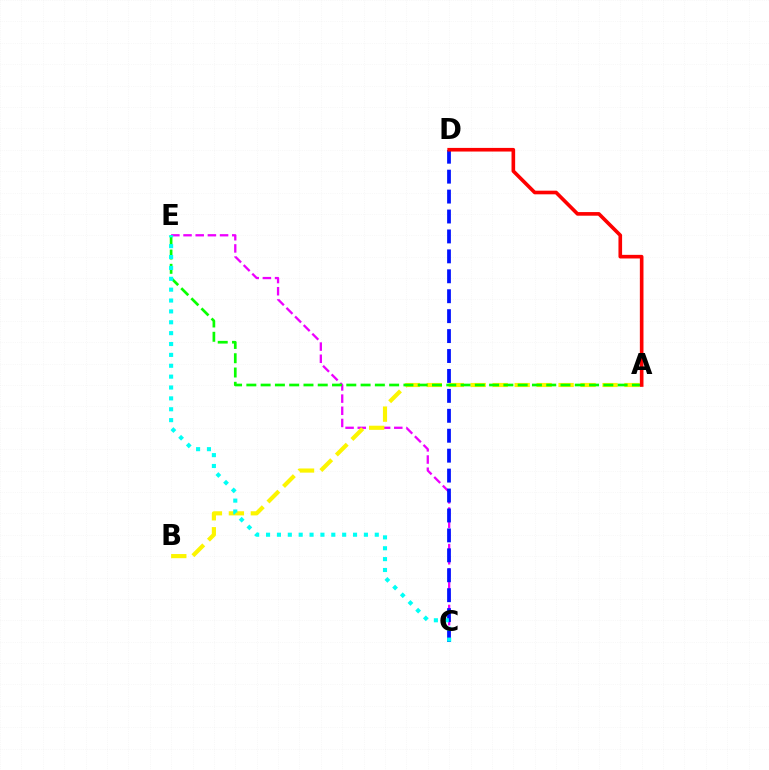{('C', 'E'): [{'color': '#ee00ff', 'line_style': 'dashed', 'thickness': 1.65}, {'color': '#00fff6', 'line_style': 'dotted', 'thickness': 2.95}], ('A', 'B'): [{'color': '#fcf500', 'line_style': 'dashed', 'thickness': 2.98}], ('C', 'D'): [{'color': '#0010ff', 'line_style': 'dashed', 'thickness': 2.71}], ('A', 'E'): [{'color': '#08ff00', 'line_style': 'dashed', 'thickness': 1.94}], ('A', 'D'): [{'color': '#ff0000', 'line_style': 'solid', 'thickness': 2.61}]}